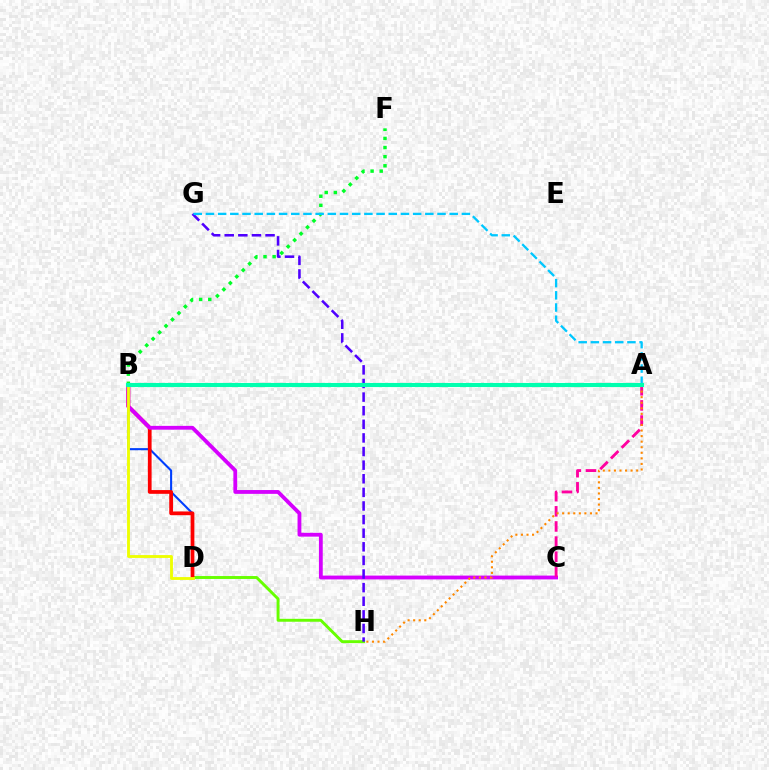{('B', 'D'): [{'color': '#003fff', 'line_style': 'solid', 'thickness': 1.5}, {'color': '#ff0000', 'line_style': 'solid', 'thickness': 2.7}, {'color': '#eeff00', 'line_style': 'solid', 'thickness': 2.05}], ('D', 'H'): [{'color': '#66ff00', 'line_style': 'solid', 'thickness': 2.1}], ('B', 'F'): [{'color': '#00ff27', 'line_style': 'dotted', 'thickness': 2.48}], ('B', 'C'): [{'color': '#d600ff', 'line_style': 'solid', 'thickness': 2.74}], ('A', 'C'): [{'color': '#ff00a0', 'line_style': 'dashed', 'thickness': 2.06}], ('G', 'H'): [{'color': '#4f00ff', 'line_style': 'dashed', 'thickness': 1.85}], ('A', 'H'): [{'color': '#ff8800', 'line_style': 'dotted', 'thickness': 1.51}], ('A', 'G'): [{'color': '#00c7ff', 'line_style': 'dashed', 'thickness': 1.66}], ('A', 'B'): [{'color': '#00ffaf', 'line_style': 'solid', 'thickness': 2.95}]}